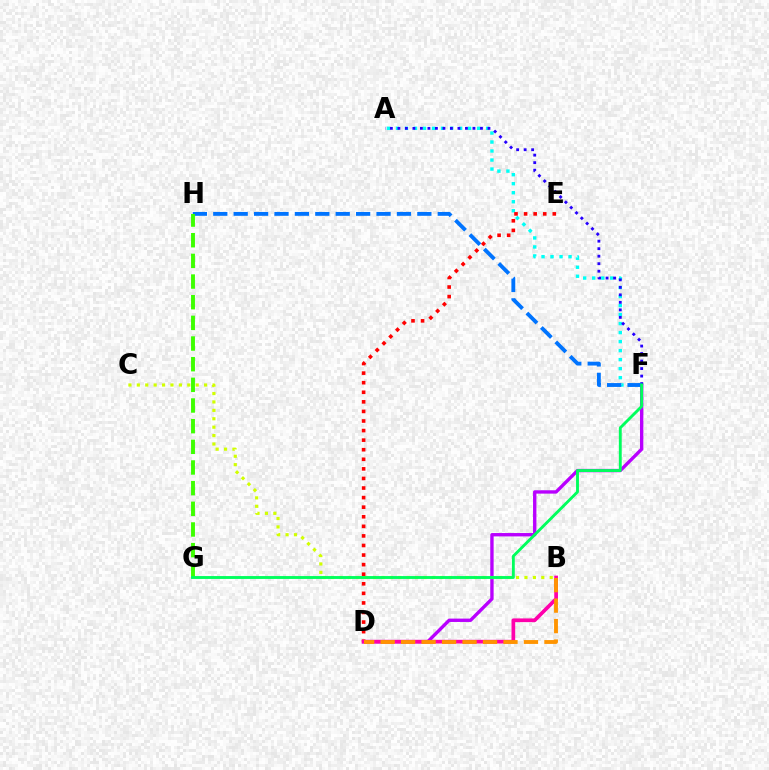{('D', 'F'): [{'color': '#b900ff', 'line_style': 'solid', 'thickness': 2.42}], ('A', 'F'): [{'color': '#00fff6', 'line_style': 'dotted', 'thickness': 2.45}, {'color': '#2500ff', 'line_style': 'dotted', 'thickness': 2.04}], ('D', 'E'): [{'color': '#ff0000', 'line_style': 'dotted', 'thickness': 2.6}], ('B', 'D'): [{'color': '#ff00ac', 'line_style': 'solid', 'thickness': 2.67}, {'color': '#ff9400', 'line_style': 'dashed', 'thickness': 2.78}], ('B', 'C'): [{'color': '#d1ff00', 'line_style': 'dotted', 'thickness': 2.29}], ('F', 'H'): [{'color': '#0074ff', 'line_style': 'dashed', 'thickness': 2.77}], ('G', 'H'): [{'color': '#3dff00', 'line_style': 'dashed', 'thickness': 2.81}], ('F', 'G'): [{'color': '#00ff5c', 'line_style': 'solid', 'thickness': 2.07}]}